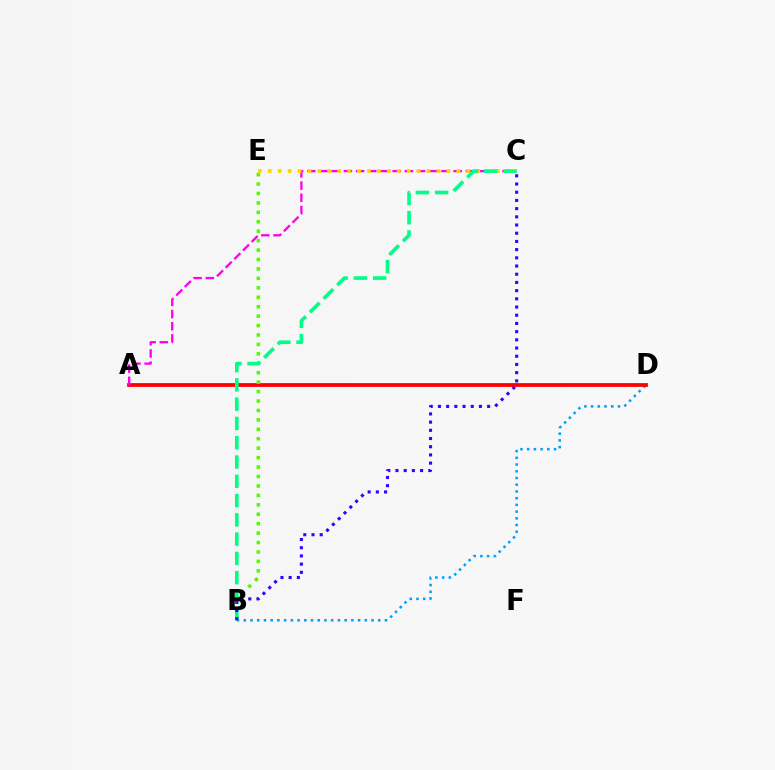{('B', 'D'): [{'color': '#009eff', 'line_style': 'dotted', 'thickness': 1.83}], ('A', 'D'): [{'color': '#ff0000', 'line_style': 'solid', 'thickness': 2.72}], ('A', 'C'): [{'color': '#ff00ed', 'line_style': 'dashed', 'thickness': 1.66}], ('B', 'E'): [{'color': '#4fff00', 'line_style': 'dotted', 'thickness': 2.56}], ('C', 'E'): [{'color': '#ffd500', 'line_style': 'dotted', 'thickness': 2.7}], ('B', 'C'): [{'color': '#00ff86', 'line_style': 'dashed', 'thickness': 2.62}, {'color': '#3700ff', 'line_style': 'dotted', 'thickness': 2.23}]}